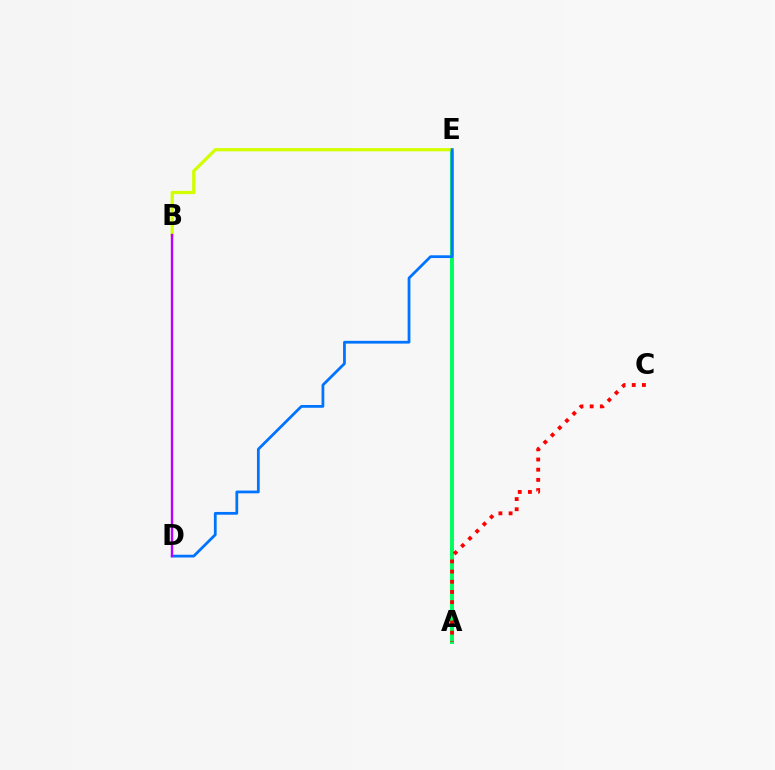{('A', 'E'): [{'color': '#00ff5c', 'line_style': 'solid', 'thickness': 2.84}], ('B', 'E'): [{'color': '#d1ff00', 'line_style': 'solid', 'thickness': 2.32}], ('A', 'C'): [{'color': '#ff0000', 'line_style': 'dotted', 'thickness': 2.77}], ('D', 'E'): [{'color': '#0074ff', 'line_style': 'solid', 'thickness': 1.99}], ('B', 'D'): [{'color': '#b900ff', 'line_style': 'solid', 'thickness': 1.71}]}